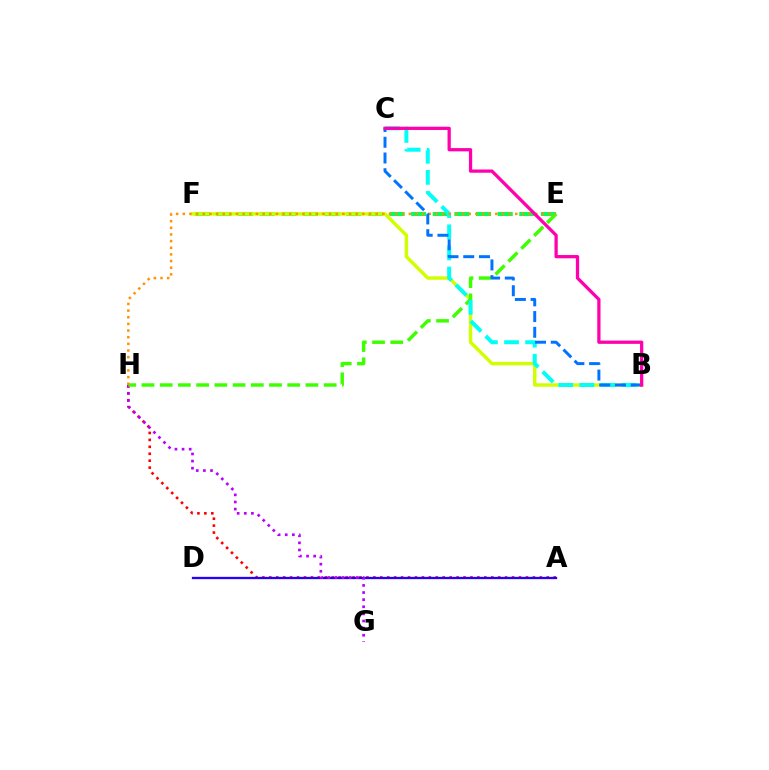{('A', 'H'): [{'color': '#ff0000', 'line_style': 'dotted', 'thickness': 1.88}], ('A', 'D'): [{'color': '#2500ff', 'line_style': 'solid', 'thickness': 1.65}], ('E', 'F'): [{'color': '#00ff5c', 'line_style': 'dashed', 'thickness': 2.94}], ('B', 'F'): [{'color': '#d1ff00', 'line_style': 'solid', 'thickness': 2.48}], ('G', 'H'): [{'color': '#b900ff', 'line_style': 'dotted', 'thickness': 1.93}], ('E', 'H'): [{'color': '#3dff00', 'line_style': 'dashed', 'thickness': 2.48}, {'color': '#ff9400', 'line_style': 'dotted', 'thickness': 1.81}], ('B', 'C'): [{'color': '#00fff6', 'line_style': 'dashed', 'thickness': 2.87}, {'color': '#0074ff', 'line_style': 'dashed', 'thickness': 2.14}, {'color': '#ff00ac', 'line_style': 'solid', 'thickness': 2.34}]}